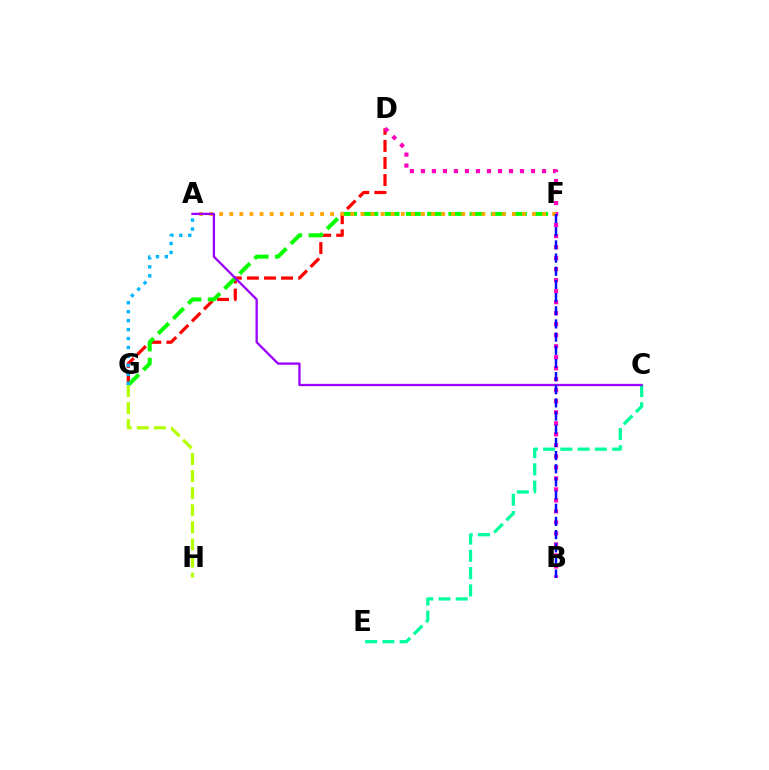{('D', 'G'): [{'color': '#ff0000', 'line_style': 'dashed', 'thickness': 2.32}], ('F', 'G'): [{'color': '#08ff00', 'line_style': 'dashed', 'thickness': 2.88}], ('B', 'D'): [{'color': '#ff00bd', 'line_style': 'dotted', 'thickness': 2.99}], ('G', 'H'): [{'color': '#b3ff00', 'line_style': 'dashed', 'thickness': 2.32}], ('A', 'F'): [{'color': '#ffa500', 'line_style': 'dotted', 'thickness': 2.74}], ('A', 'G'): [{'color': '#00b5ff', 'line_style': 'dotted', 'thickness': 2.43}], ('C', 'E'): [{'color': '#00ff9d', 'line_style': 'dashed', 'thickness': 2.35}], ('A', 'C'): [{'color': '#9b00ff', 'line_style': 'solid', 'thickness': 1.65}], ('B', 'F'): [{'color': '#0010ff', 'line_style': 'dashed', 'thickness': 1.79}]}